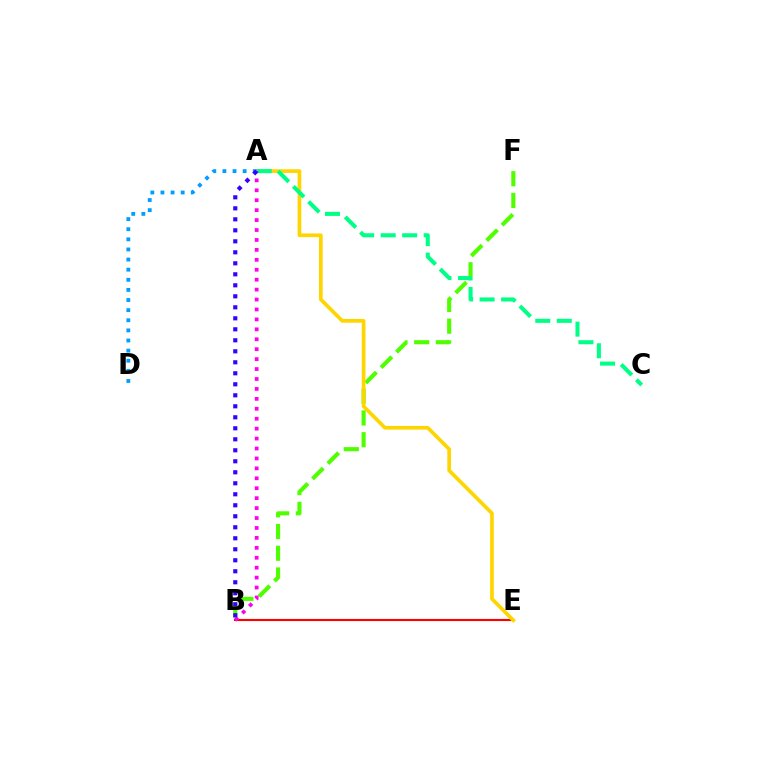{('B', 'F'): [{'color': '#4fff00', 'line_style': 'dashed', 'thickness': 2.96}], ('B', 'E'): [{'color': '#ff0000', 'line_style': 'solid', 'thickness': 1.52}], ('A', 'E'): [{'color': '#ffd500', 'line_style': 'solid', 'thickness': 2.65}], ('A', 'C'): [{'color': '#00ff86', 'line_style': 'dashed', 'thickness': 2.92}], ('A', 'D'): [{'color': '#009eff', 'line_style': 'dotted', 'thickness': 2.75}], ('A', 'B'): [{'color': '#ff00ed', 'line_style': 'dotted', 'thickness': 2.7}, {'color': '#3700ff', 'line_style': 'dotted', 'thickness': 2.99}]}